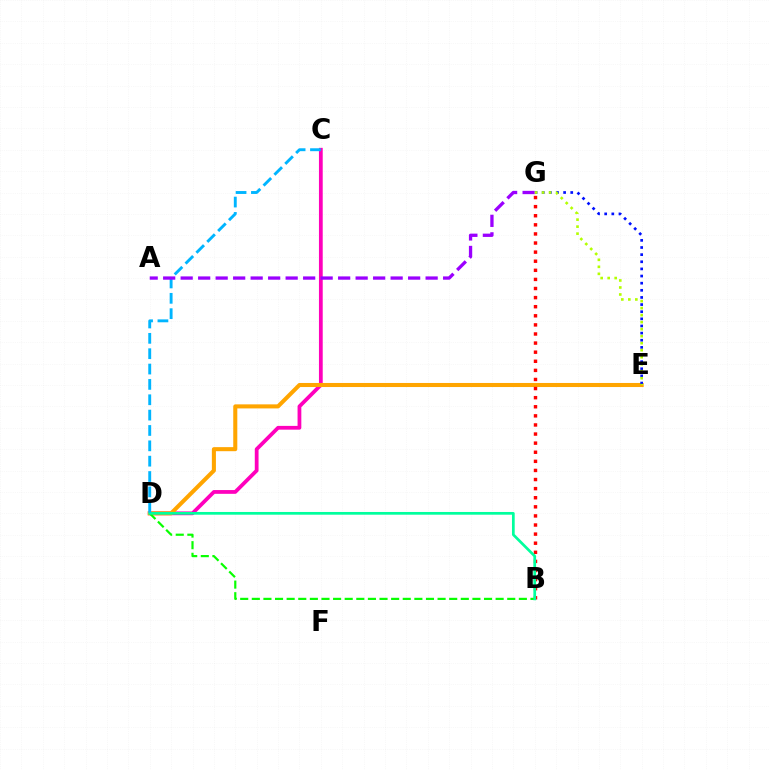{('C', 'D'): [{'color': '#ff00bd', 'line_style': 'solid', 'thickness': 2.71}, {'color': '#00b5ff', 'line_style': 'dashed', 'thickness': 2.09}], ('D', 'E'): [{'color': '#ffa500', 'line_style': 'solid', 'thickness': 2.92}], ('B', 'D'): [{'color': '#08ff00', 'line_style': 'dashed', 'thickness': 1.58}, {'color': '#00ff9d', 'line_style': 'solid', 'thickness': 1.96}], ('B', 'G'): [{'color': '#ff0000', 'line_style': 'dotted', 'thickness': 2.47}], ('E', 'G'): [{'color': '#0010ff', 'line_style': 'dotted', 'thickness': 1.94}, {'color': '#b3ff00', 'line_style': 'dotted', 'thickness': 1.9}], ('A', 'G'): [{'color': '#9b00ff', 'line_style': 'dashed', 'thickness': 2.38}]}